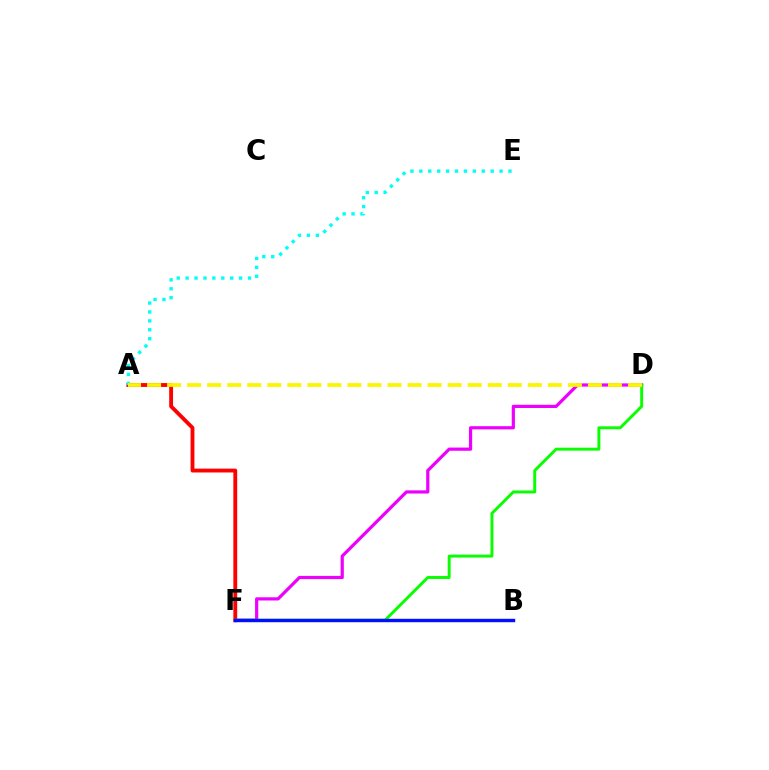{('D', 'F'): [{'color': '#ee00ff', 'line_style': 'solid', 'thickness': 2.3}, {'color': '#08ff00', 'line_style': 'solid', 'thickness': 2.11}], ('A', 'F'): [{'color': '#ff0000', 'line_style': 'solid', 'thickness': 2.76}], ('A', 'E'): [{'color': '#00fff6', 'line_style': 'dotted', 'thickness': 2.42}], ('A', 'D'): [{'color': '#fcf500', 'line_style': 'dashed', 'thickness': 2.72}], ('B', 'F'): [{'color': '#0010ff', 'line_style': 'solid', 'thickness': 2.46}]}